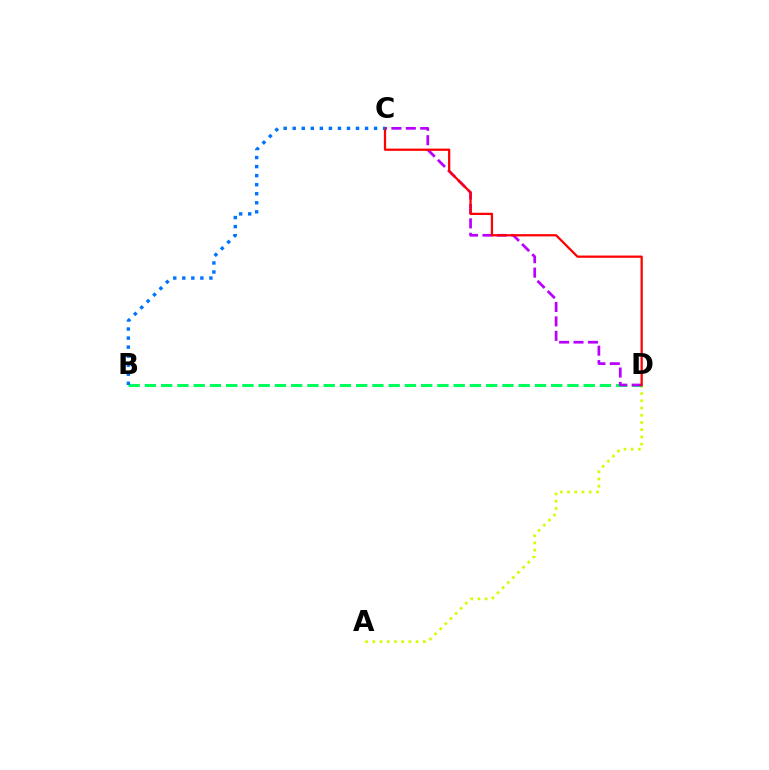{('A', 'D'): [{'color': '#d1ff00', 'line_style': 'dotted', 'thickness': 1.96}], ('B', 'D'): [{'color': '#00ff5c', 'line_style': 'dashed', 'thickness': 2.21}], ('C', 'D'): [{'color': '#b900ff', 'line_style': 'dashed', 'thickness': 1.96}, {'color': '#ff0000', 'line_style': 'solid', 'thickness': 1.62}], ('B', 'C'): [{'color': '#0074ff', 'line_style': 'dotted', 'thickness': 2.46}]}